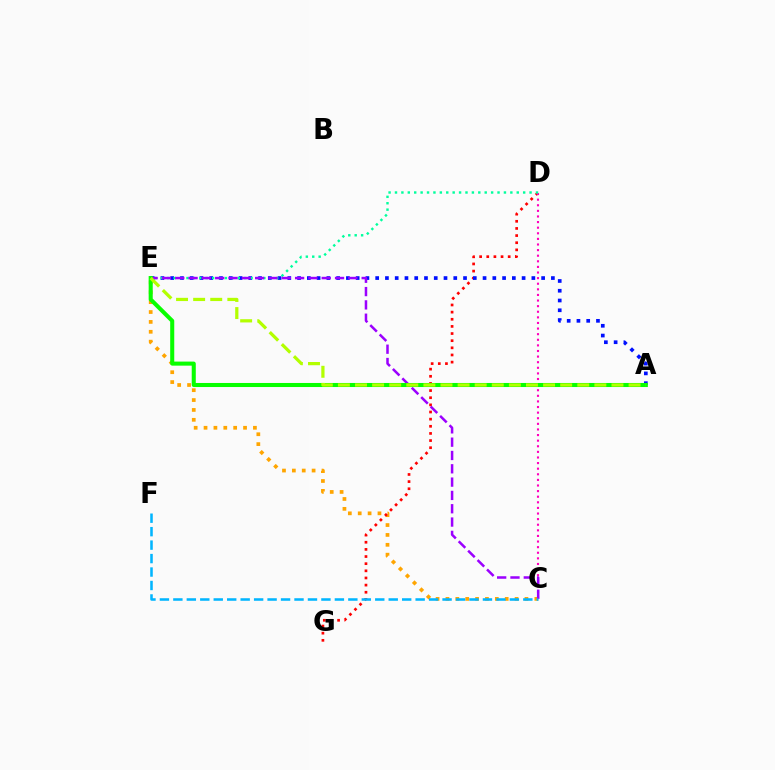{('C', 'E'): [{'color': '#ffa500', 'line_style': 'dotted', 'thickness': 2.68}, {'color': '#9b00ff', 'line_style': 'dashed', 'thickness': 1.81}], ('D', 'G'): [{'color': '#ff0000', 'line_style': 'dotted', 'thickness': 1.94}], ('A', 'E'): [{'color': '#0010ff', 'line_style': 'dotted', 'thickness': 2.65}, {'color': '#08ff00', 'line_style': 'solid', 'thickness': 2.92}, {'color': '#b3ff00', 'line_style': 'dashed', 'thickness': 2.32}], ('C', 'D'): [{'color': '#ff00bd', 'line_style': 'dotted', 'thickness': 1.52}], ('D', 'E'): [{'color': '#00ff9d', 'line_style': 'dotted', 'thickness': 1.74}], ('C', 'F'): [{'color': '#00b5ff', 'line_style': 'dashed', 'thickness': 1.83}]}